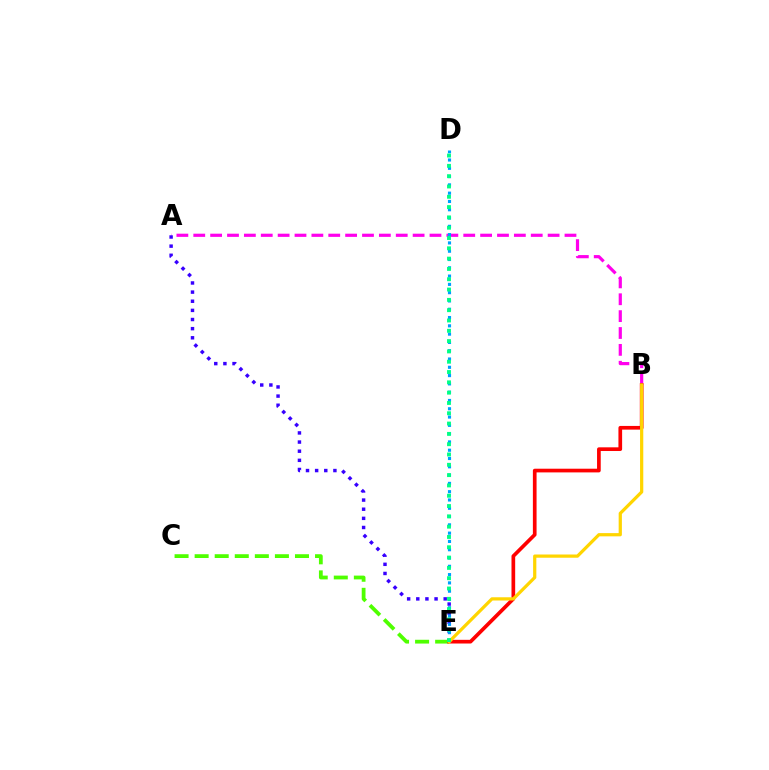{('A', 'B'): [{'color': '#ff00ed', 'line_style': 'dashed', 'thickness': 2.29}], ('C', 'E'): [{'color': '#4fff00', 'line_style': 'dashed', 'thickness': 2.73}], ('B', 'E'): [{'color': '#ff0000', 'line_style': 'solid', 'thickness': 2.65}, {'color': '#ffd500', 'line_style': 'solid', 'thickness': 2.33}], ('A', 'E'): [{'color': '#3700ff', 'line_style': 'dotted', 'thickness': 2.48}], ('D', 'E'): [{'color': '#009eff', 'line_style': 'dotted', 'thickness': 2.25}, {'color': '#00ff86', 'line_style': 'dotted', 'thickness': 2.8}]}